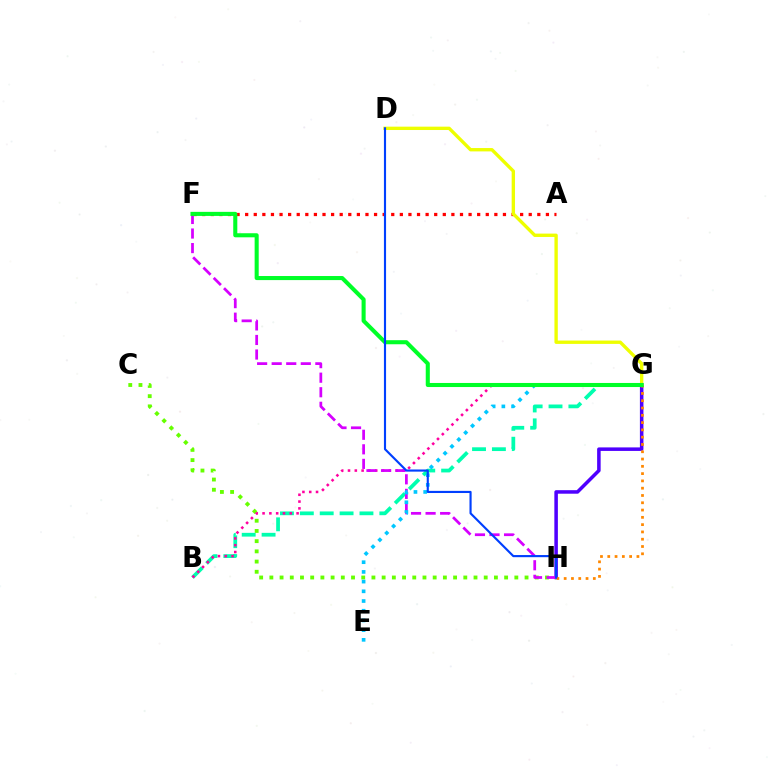{('G', 'H'): [{'color': '#4f00ff', 'line_style': 'solid', 'thickness': 2.54}, {'color': '#ff8800', 'line_style': 'dotted', 'thickness': 1.98}], ('B', 'G'): [{'color': '#00ffaf', 'line_style': 'dashed', 'thickness': 2.7}, {'color': '#ff00a0', 'line_style': 'dotted', 'thickness': 1.85}], ('C', 'H'): [{'color': '#66ff00', 'line_style': 'dotted', 'thickness': 2.77}], ('A', 'F'): [{'color': '#ff0000', 'line_style': 'dotted', 'thickness': 2.33}], ('D', 'G'): [{'color': '#eeff00', 'line_style': 'solid', 'thickness': 2.42}], ('F', 'H'): [{'color': '#d600ff', 'line_style': 'dashed', 'thickness': 1.98}], ('E', 'G'): [{'color': '#00c7ff', 'line_style': 'dotted', 'thickness': 2.64}], ('F', 'G'): [{'color': '#00ff27', 'line_style': 'solid', 'thickness': 2.93}], ('D', 'H'): [{'color': '#003fff', 'line_style': 'solid', 'thickness': 1.54}]}